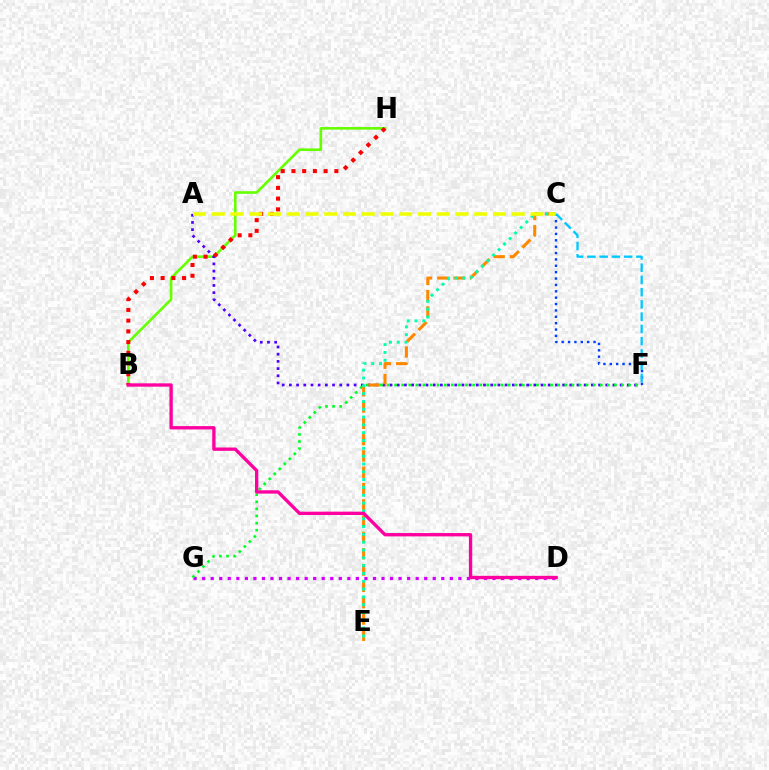{('B', 'H'): [{'color': '#66ff00', 'line_style': 'solid', 'thickness': 1.89}, {'color': '#ff0000', 'line_style': 'dotted', 'thickness': 2.91}], ('A', 'F'): [{'color': '#4f00ff', 'line_style': 'dotted', 'thickness': 1.95}], ('D', 'G'): [{'color': '#d600ff', 'line_style': 'dotted', 'thickness': 2.32}], ('F', 'G'): [{'color': '#00ff27', 'line_style': 'dotted', 'thickness': 1.93}], ('C', 'F'): [{'color': '#003fff', 'line_style': 'dotted', 'thickness': 1.73}, {'color': '#00c7ff', 'line_style': 'dashed', 'thickness': 1.66}], ('C', 'E'): [{'color': '#ff8800', 'line_style': 'dashed', 'thickness': 2.21}, {'color': '#00ffaf', 'line_style': 'dotted', 'thickness': 2.12}], ('A', 'C'): [{'color': '#eeff00', 'line_style': 'dashed', 'thickness': 2.55}], ('B', 'D'): [{'color': '#ff00a0', 'line_style': 'solid', 'thickness': 2.4}]}